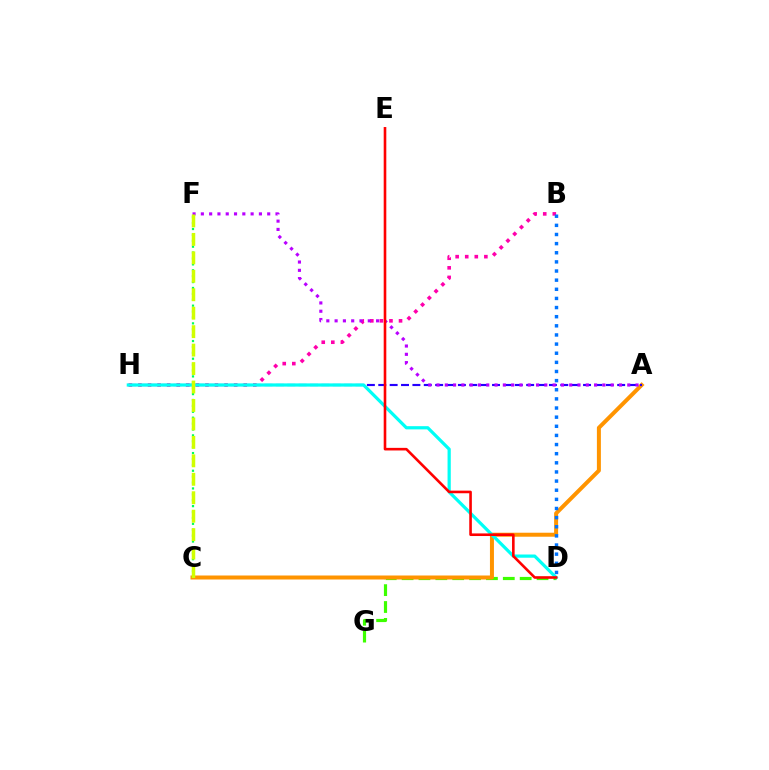{('D', 'G'): [{'color': '#3dff00', 'line_style': 'dashed', 'thickness': 2.29}], ('A', 'C'): [{'color': '#ff9400', 'line_style': 'solid', 'thickness': 2.88}], ('A', 'H'): [{'color': '#2500ff', 'line_style': 'dashed', 'thickness': 1.55}], ('B', 'H'): [{'color': '#ff00ac', 'line_style': 'dotted', 'thickness': 2.6}], ('A', 'F'): [{'color': '#b900ff', 'line_style': 'dotted', 'thickness': 2.25}], ('D', 'H'): [{'color': '#00fff6', 'line_style': 'solid', 'thickness': 2.32}], ('C', 'F'): [{'color': '#00ff5c', 'line_style': 'dotted', 'thickness': 1.6}, {'color': '#d1ff00', 'line_style': 'dashed', 'thickness': 2.51}], ('B', 'D'): [{'color': '#0074ff', 'line_style': 'dotted', 'thickness': 2.48}], ('D', 'E'): [{'color': '#ff0000', 'line_style': 'solid', 'thickness': 1.88}]}